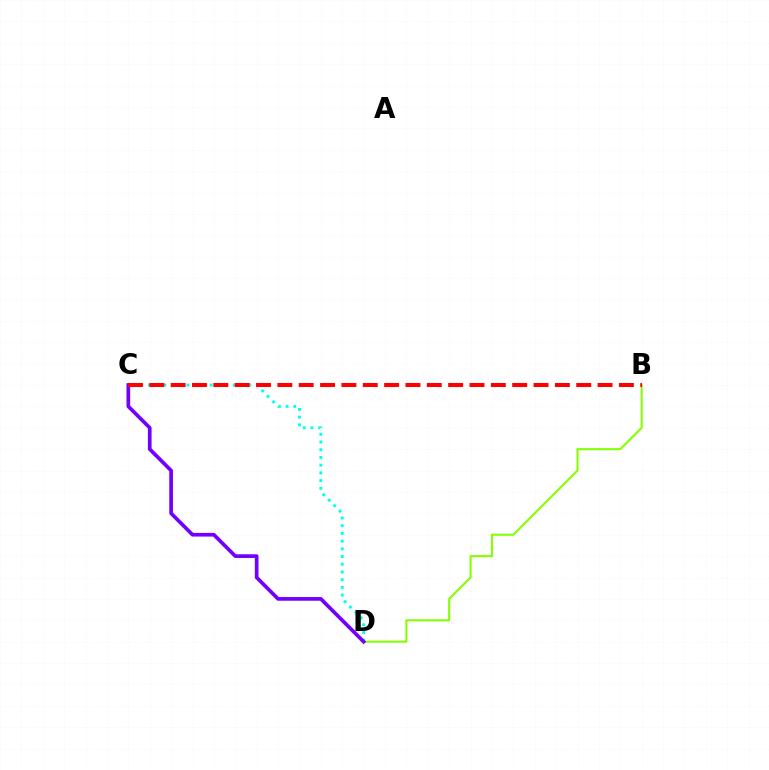{('B', 'D'): [{'color': '#84ff00', 'line_style': 'solid', 'thickness': 1.51}], ('C', 'D'): [{'color': '#00fff6', 'line_style': 'dotted', 'thickness': 2.1}, {'color': '#7200ff', 'line_style': 'solid', 'thickness': 2.66}], ('B', 'C'): [{'color': '#ff0000', 'line_style': 'dashed', 'thickness': 2.9}]}